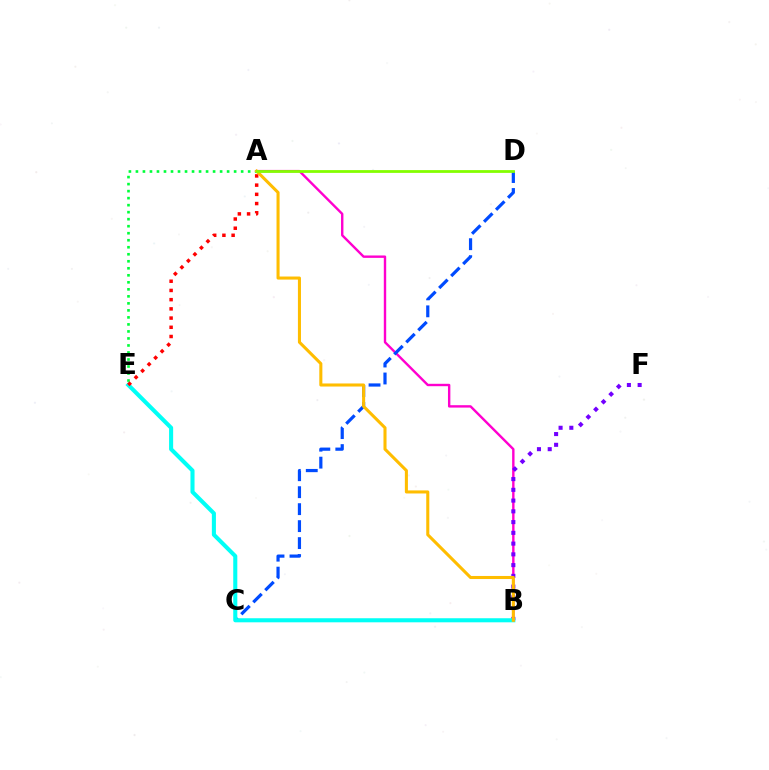{('A', 'B'): [{'color': '#ff00cf', 'line_style': 'solid', 'thickness': 1.73}, {'color': '#ffbd00', 'line_style': 'solid', 'thickness': 2.2}], ('C', 'D'): [{'color': '#004bff', 'line_style': 'dashed', 'thickness': 2.31}], ('B', 'F'): [{'color': '#7200ff', 'line_style': 'dotted', 'thickness': 2.92}], ('B', 'E'): [{'color': '#00fff6', 'line_style': 'solid', 'thickness': 2.93}], ('A', 'E'): [{'color': '#00ff39', 'line_style': 'dotted', 'thickness': 1.91}, {'color': '#ff0000', 'line_style': 'dotted', 'thickness': 2.5}], ('A', 'D'): [{'color': '#84ff00', 'line_style': 'solid', 'thickness': 2.0}]}